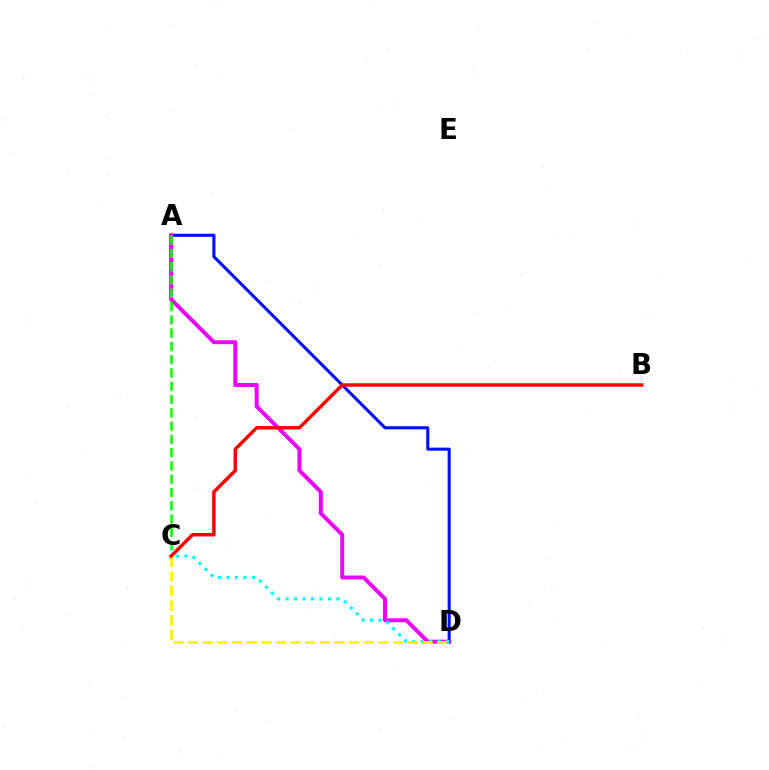{('A', 'D'): [{'color': '#0010ff', 'line_style': 'solid', 'thickness': 2.21}, {'color': '#ee00ff', 'line_style': 'solid', 'thickness': 2.85}], ('C', 'D'): [{'color': '#00fff6', 'line_style': 'dotted', 'thickness': 2.31}, {'color': '#fcf500', 'line_style': 'dashed', 'thickness': 1.99}], ('A', 'C'): [{'color': '#08ff00', 'line_style': 'dashed', 'thickness': 1.8}], ('B', 'C'): [{'color': '#ff0000', 'line_style': 'solid', 'thickness': 2.48}]}